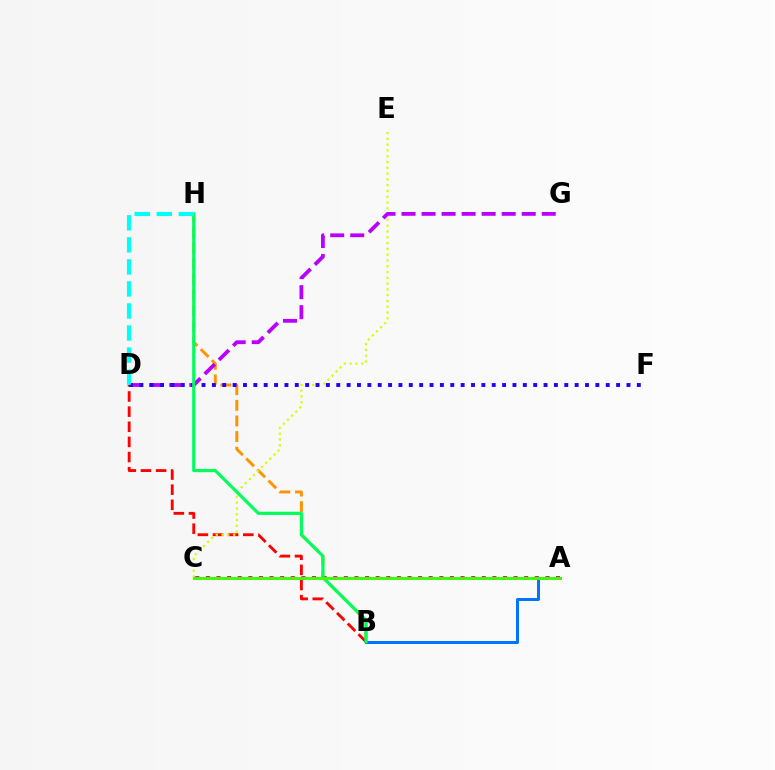{('B', 'H'): [{'color': '#ff9400', 'line_style': 'dashed', 'thickness': 2.13}, {'color': '#00ff5c', 'line_style': 'solid', 'thickness': 2.29}], ('B', 'D'): [{'color': '#ff0000', 'line_style': 'dashed', 'thickness': 2.06}], ('A', 'C'): [{'color': '#ff00ac', 'line_style': 'dotted', 'thickness': 2.88}, {'color': '#3dff00', 'line_style': 'solid', 'thickness': 2.13}], ('A', 'B'): [{'color': '#0074ff', 'line_style': 'solid', 'thickness': 2.14}], ('C', 'E'): [{'color': '#d1ff00', 'line_style': 'dotted', 'thickness': 1.57}], ('D', 'G'): [{'color': '#b900ff', 'line_style': 'dashed', 'thickness': 2.72}], ('D', 'F'): [{'color': '#2500ff', 'line_style': 'dotted', 'thickness': 2.82}], ('D', 'H'): [{'color': '#00fff6', 'line_style': 'dashed', 'thickness': 2.99}]}